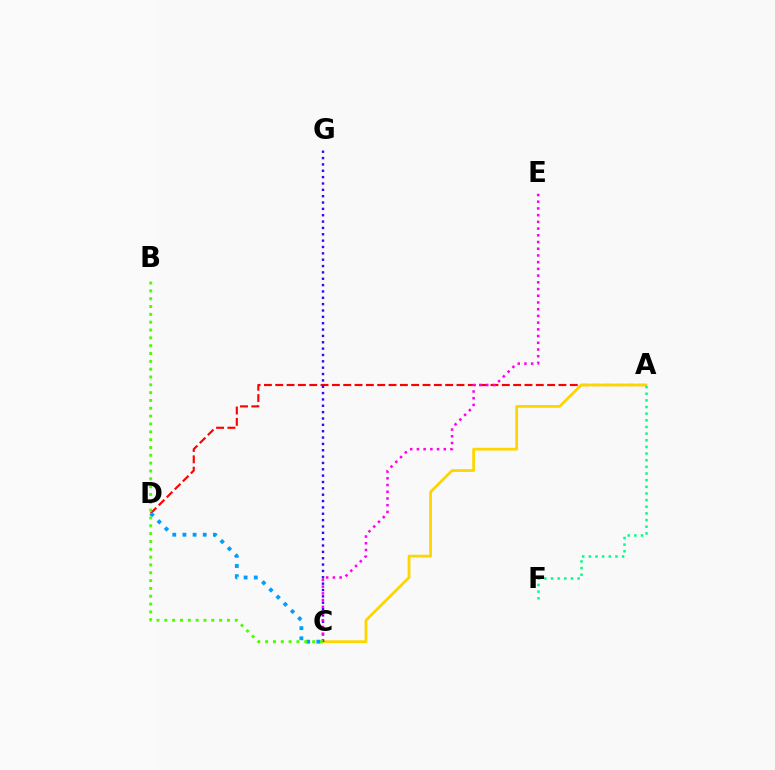{('A', 'D'): [{'color': '#ff0000', 'line_style': 'dashed', 'thickness': 1.54}], ('A', 'C'): [{'color': '#ffd500', 'line_style': 'solid', 'thickness': 1.99}], ('C', 'D'): [{'color': '#009eff', 'line_style': 'dotted', 'thickness': 2.76}], ('C', 'G'): [{'color': '#3700ff', 'line_style': 'dotted', 'thickness': 1.73}], ('C', 'E'): [{'color': '#ff00ed', 'line_style': 'dotted', 'thickness': 1.83}], ('B', 'C'): [{'color': '#4fff00', 'line_style': 'dotted', 'thickness': 2.13}], ('A', 'F'): [{'color': '#00ff86', 'line_style': 'dotted', 'thickness': 1.81}]}